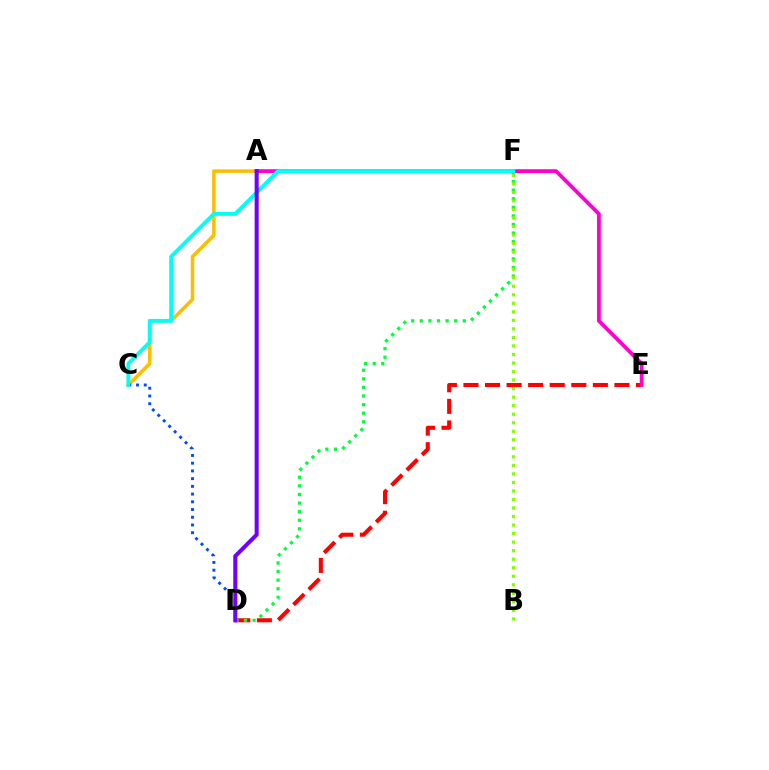{('D', 'E'): [{'color': '#ff0000', 'line_style': 'dashed', 'thickness': 2.93}], ('A', 'C'): [{'color': '#ffbd00', 'line_style': 'solid', 'thickness': 2.55}], ('A', 'E'): [{'color': '#ff00cf', 'line_style': 'solid', 'thickness': 2.74}], ('C', 'D'): [{'color': '#004bff', 'line_style': 'dotted', 'thickness': 2.1}], ('D', 'F'): [{'color': '#00ff39', 'line_style': 'dotted', 'thickness': 2.34}], ('C', 'F'): [{'color': '#00fff6', 'line_style': 'solid', 'thickness': 2.78}], ('A', 'D'): [{'color': '#7200ff', 'line_style': 'solid', 'thickness': 2.92}], ('B', 'F'): [{'color': '#84ff00', 'line_style': 'dotted', 'thickness': 2.32}]}